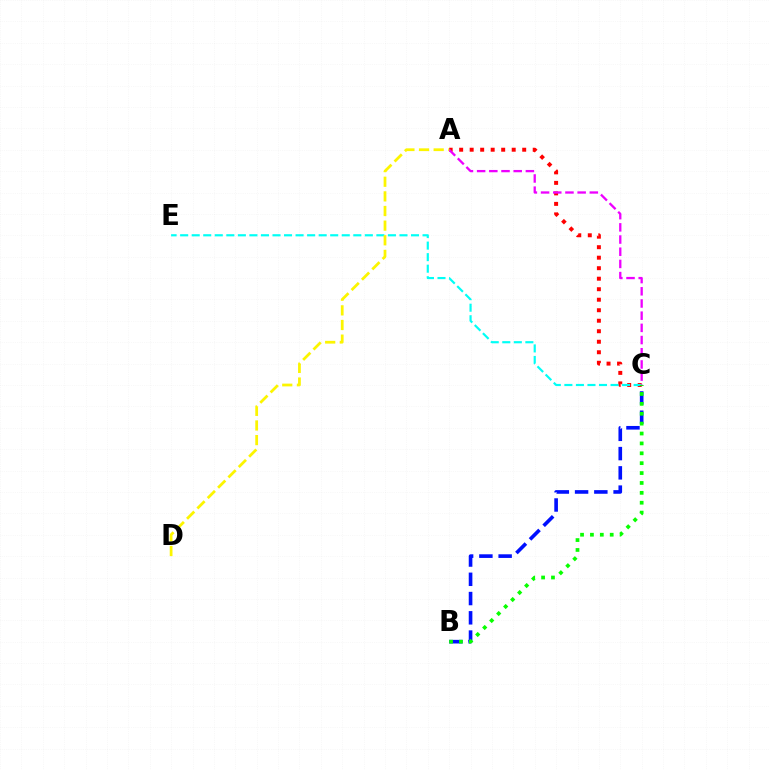{('A', 'C'): [{'color': '#ff0000', 'line_style': 'dotted', 'thickness': 2.85}, {'color': '#ee00ff', 'line_style': 'dashed', 'thickness': 1.66}], ('C', 'E'): [{'color': '#00fff6', 'line_style': 'dashed', 'thickness': 1.57}], ('B', 'C'): [{'color': '#0010ff', 'line_style': 'dashed', 'thickness': 2.62}, {'color': '#08ff00', 'line_style': 'dotted', 'thickness': 2.69}], ('A', 'D'): [{'color': '#fcf500', 'line_style': 'dashed', 'thickness': 1.99}]}